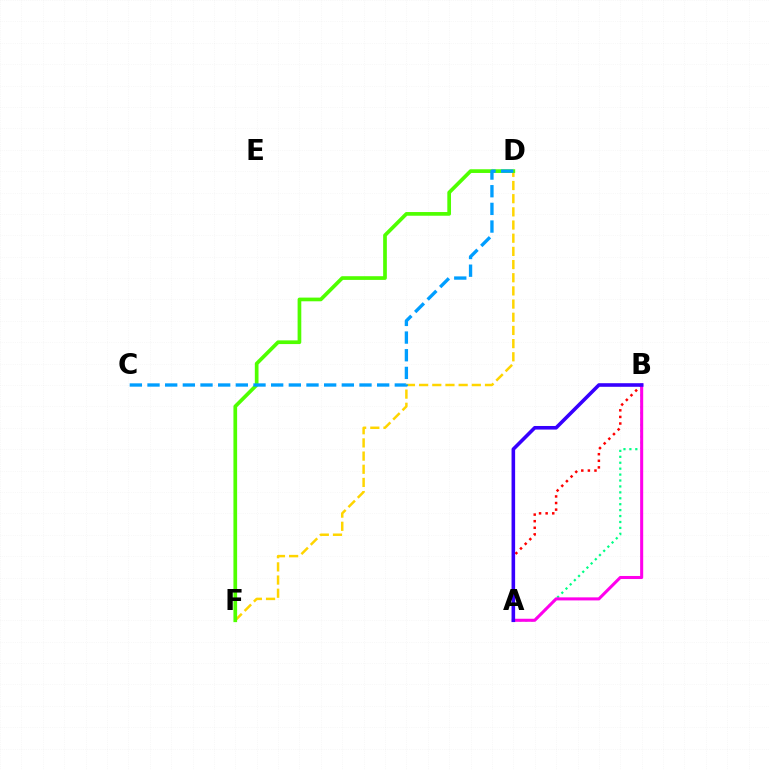{('A', 'B'): [{'color': '#00ff86', 'line_style': 'dotted', 'thickness': 1.61}, {'color': '#ff0000', 'line_style': 'dotted', 'thickness': 1.79}, {'color': '#ff00ed', 'line_style': 'solid', 'thickness': 2.2}, {'color': '#3700ff', 'line_style': 'solid', 'thickness': 2.58}], ('D', 'F'): [{'color': '#ffd500', 'line_style': 'dashed', 'thickness': 1.79}, {'color': '#4fff00', 'line_style': 'solid', 'thickness': 2.66}], ('C', 'D'): [{'color': '#009eff', 'line_style': 'dashed', 'thickness': 2.4}]}